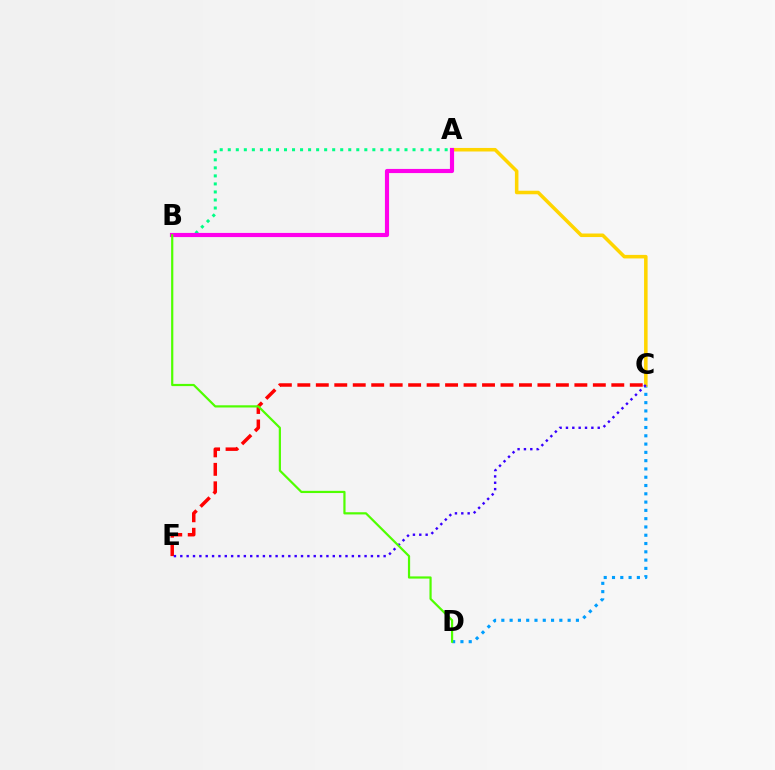{('C', 'E'): [{'color': '#ff0000', 'line_style': 'dashed', 'thickness': 2.51}, {'color': '#3700ff', 'line_style': 'dotted', 'thickness': 1.73}], ('A', 'B'): [{'color': '#00ff86', 'line_style': 'dotted', 'thickness': 2.18}, {'color': '#ff00ed', 'line_style': 'solid', 'thickness': 2.98}], ('C', 'D'): [{'color': '#009eff', 'line_style': 'dotted', 'thickness': 2.25}], ('A', 'C'): [{'color': '#ffd500', 'line_style': 'solid', 'thickness': 2.55}], ('B', 'D'): [{'color': '#4fff00', 'line_style': 'solid', 'thickness': 1.59}]}